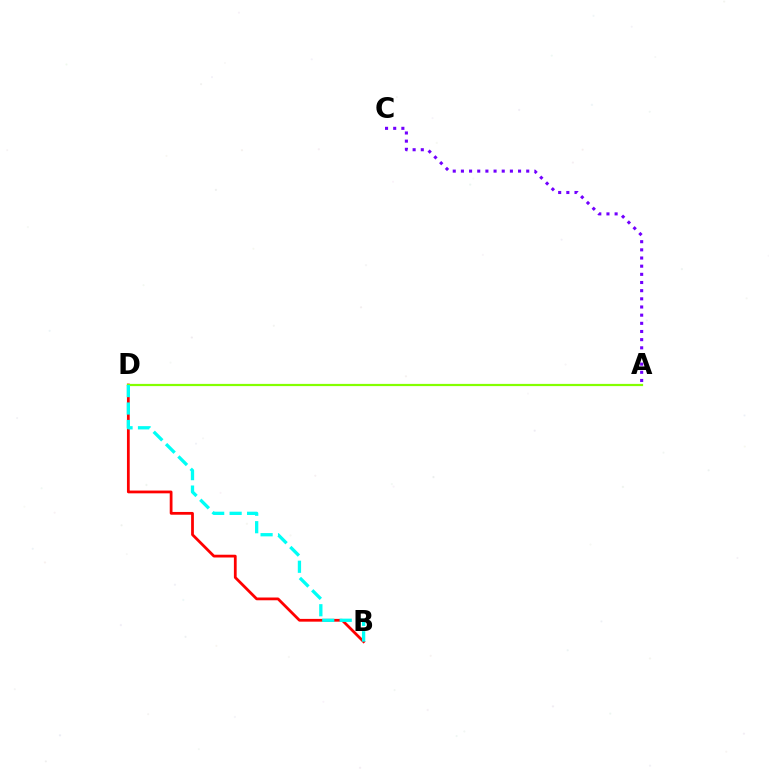{('A', 'C'): [{'color': '#7200ff', 'line_style': 'dotted', 'thickness': 2.22}], ('B', 'D'): [{'color': '#ff0000', 'line_style': 'solid', 'thickness': 1.99}, {'color': '#00fff6', 'line_style': 'dashed', 'thickness': 2.37}], ('A', 'D'): [{'color': '#84ff00', 'line_style': 'solid', 'thickness': 1.59}]}